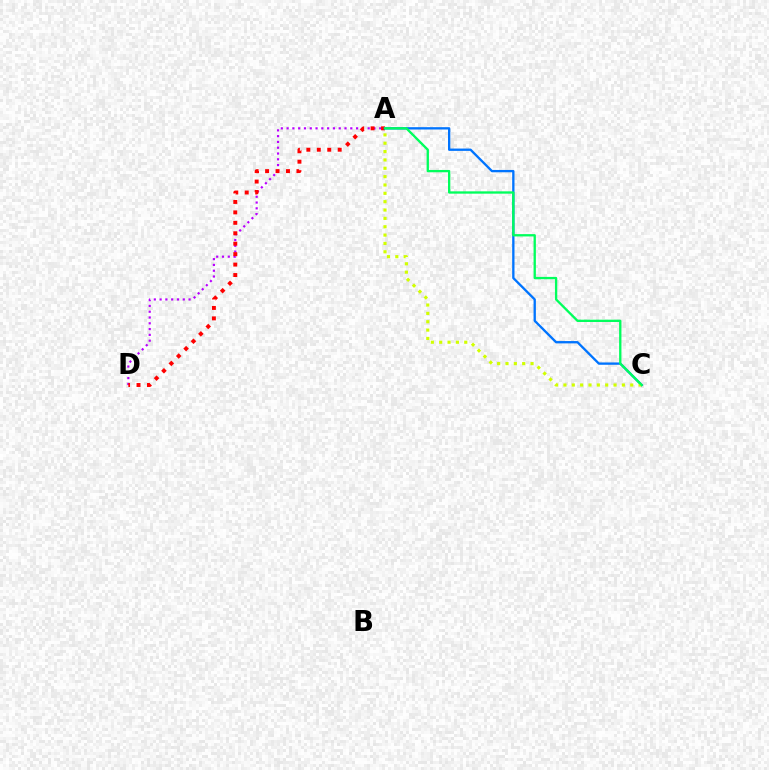{('A', 'D'): [{'color': '#b900ff', 'line_style': 'dotted', 'thickness': 1.57}, {'color': '#ff0000', 'line_style': 'dotted', 'thickness': 2.84}], ('A', 'C'): [{'color': '#0074ff', 'line_style': 'solid', 'thickness': 1.67}, {'color': '#d1ff00', 'line_style': 'dotted', 'thickness': 2.27}, {'color': '#00ff5c', 'line_style': 'solid', 'thickness': 1.67}]}